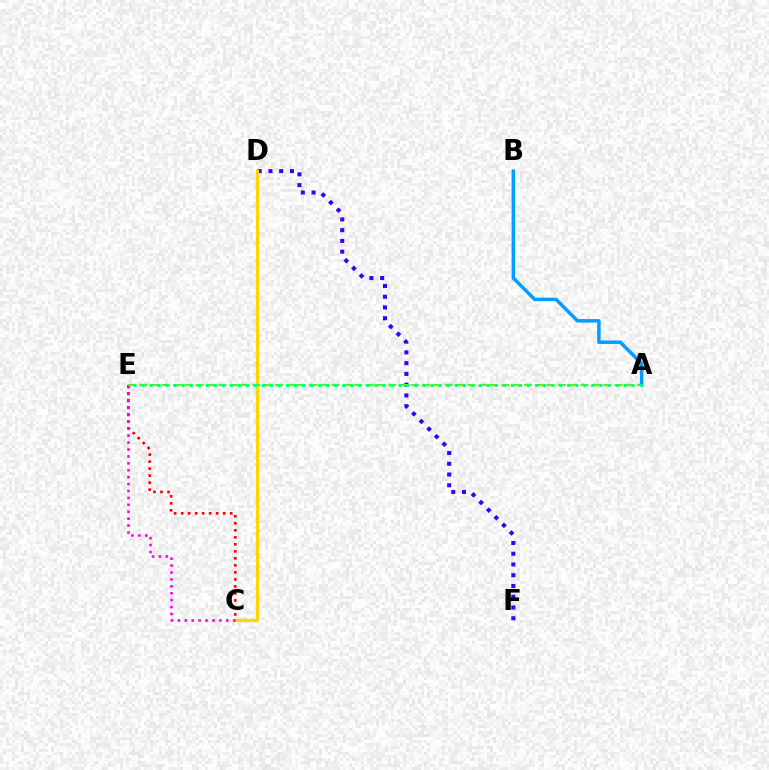{('A', 'B'): [{'color': '#009eff', 'line_style': 'solid', 'thickness': 2.5}], ('C', 'E'): [{'color': '#ff0000', 'line_style': 'dotted', 'thickness': 1.91}, {'color': '#ff00ed', 'line_style': 'dotted', 'thickness': 1.88}], ('D', 'F'): [{'color': '#3700ff', 'line_style': 'dotted', 'thickness': 2.92}], ('C', 'D'): [{'color': '#ffd500', 'line_style': 'solid', 'thickness': 2.37}], ('A', 'E'): [{'color': '#4fff00', 'line_style': 'dashed', 'thickness': 1.54}, {'color': '#00ff86', 'line_style': 'dotted', 'thickness': 2.18}]}